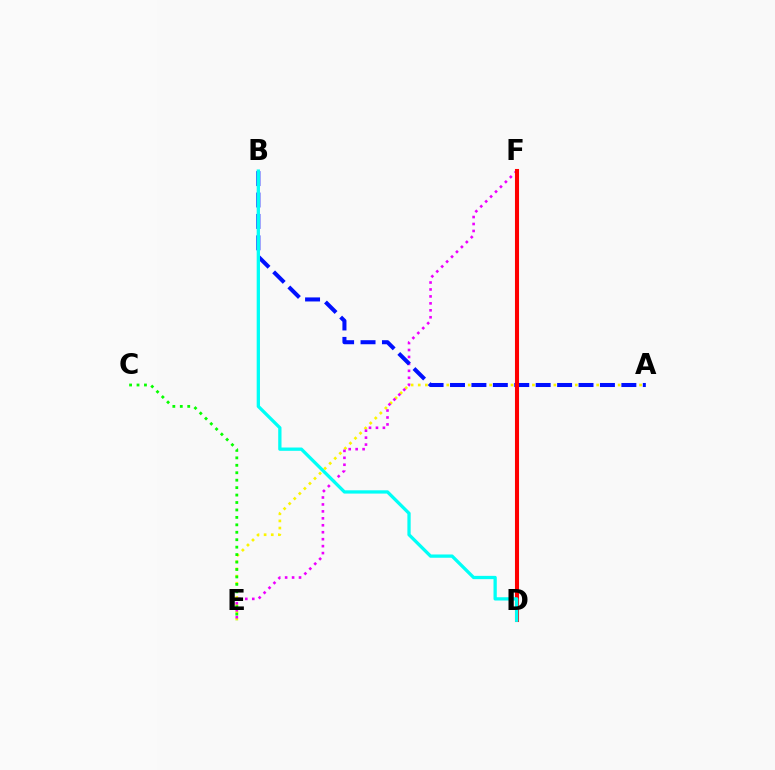{('A', 'E'): [{'color': '#fcf500', 'line_style': 'dotted', 'thickness': 1.94}], ('E', 'F'): [{'color': '#ee00ff', 'line_style': 'dotted', 'thickness': 1.89}], ('A', 'B'): [{'color': '#0010ff', 'line_style': 'dashed', 'thickness': 2.91}], ('D', 'F'): [{'color': '#ff0000', 'line_style': 'solid', 'thickness': 2.93}], ('C', 'E'): [{'color': '#08ff00', 'line_style': 'dotted', 'thickness': 2.02}], ('B', 'D'): [{'color': '#00fff6', 'line_style': 'solid', 'thickness': 2.36}]}